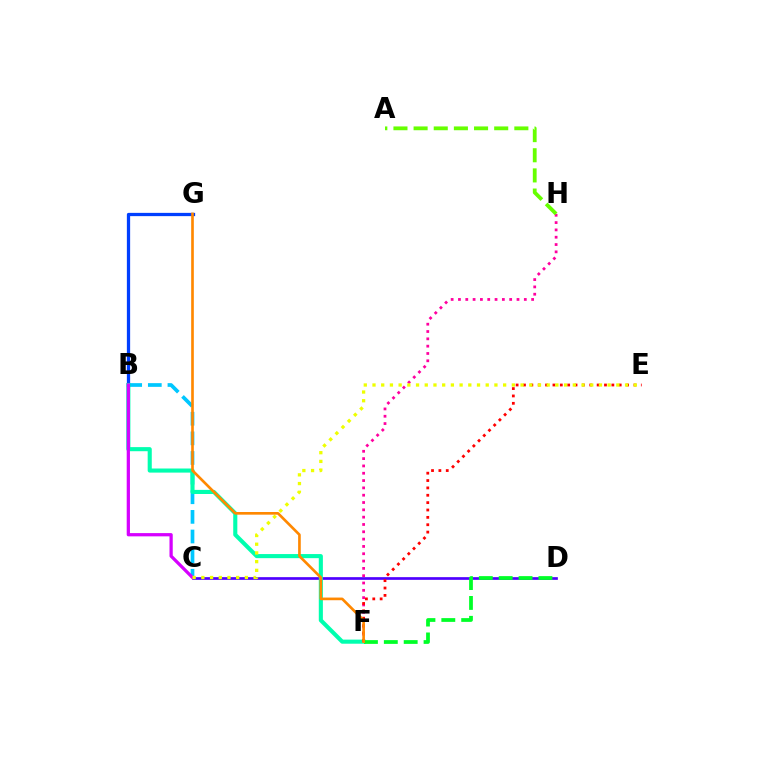{('B', 'C'): [{'color': '#00c7ff', 'line_style': 'dashed', 'thickness': 2.67}, {'color': '#d600ff', 'line_style': 'solid', 'thickness': 2.34}], ('B', 'G'): [{'color': '#003fff', 'line_style': 'solid', 'thickness': 2.35}], ('C', 'D'): [{'color': '#4f00ff', 'line_style': 'solid', 'thickness': 1.94}], ('B', 'F'): [{'color': '#00ffaf', 'line_style': 'solid', 'thickness': 2.95}], ('F', 'H'): [{'color': '#ff00a0', 'line_style': 'dotted', 'thickness': 1.99}], ('E', 'F'): [{'color': '#ff0000', 'line_style': 'dotted', 'thickness': 2.0}], ('D', 'F'): [{'color': '#00ff27', 'line_style': 'dashed', 'thickness': 2.7}], ('A', 'H'): [{'color': '#66ff00', 'line_style': 'dashed', 'thickness': 2.74}], ('C', 'E'): [{'color': '#eeff00', 'line_style': 'dotted', 'thickness': 2.37}], ('F', 'G'): [{'color': '#ff8800', 'line_style': 'solid', 'thickness': 1.91}]}